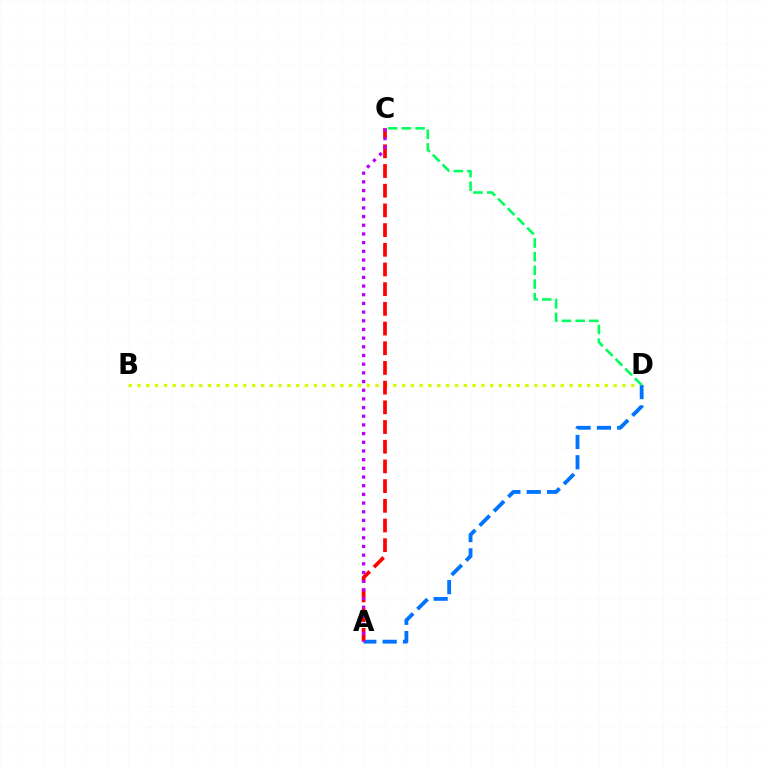{('B', 'D'): [{'color': '#d1ff00', 'line_style': 'dotted', 'thickness': 2.4}], ('A', 'D'): [{'color': '#0074ff', 'line_style': 'dashed', 'thickness': 2.76}], ('A', 'C'): [{'color': '#ff0000', 'line_style': 'dashed', 'thickness': 2.68}, {'color': '#b900ff', 'line_style': 'dotted', 'thickness': 2.36}], ('C', 'D'): [{'color': '#00ff5c', 'line_style': 'dashed', 'thickness': 1.86}]}